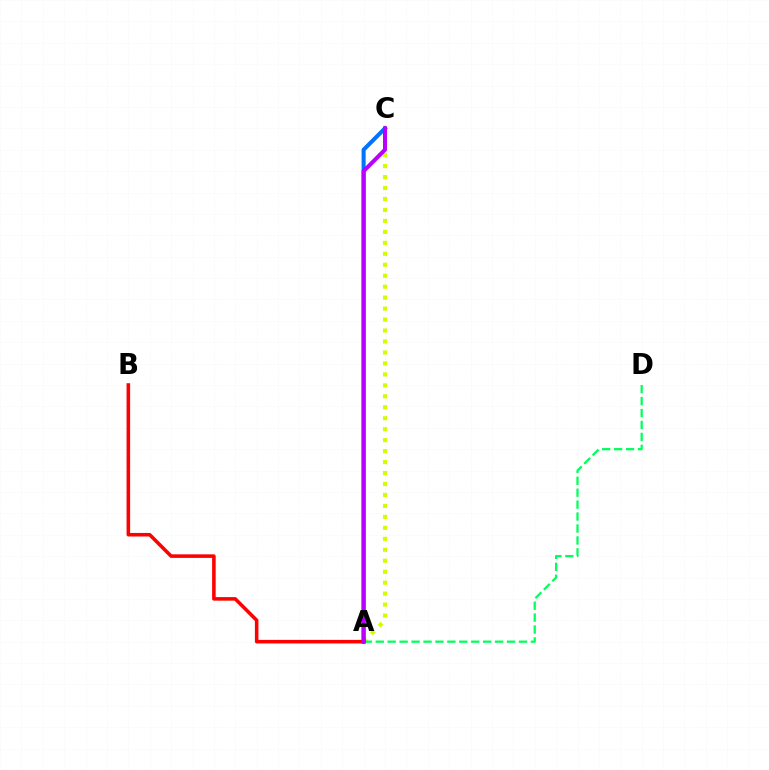{('A', 'C'): [{'color': '#d1ff00', 'line_style': 'dotted', 'thickness': 2.98}, {'color': '#0074ff', 'line_style': 'solid', 'thickness': 2.91}, {'color': '#b900ff', 'line_style': 'solid', 'thickness': 2.9}], ('A', 'D'): [{'color': '#00ff5c', 'line_style': 'dashed', 'thickness': 1.62}], ('A', 'B'): [{'color': '#ff0000', 'line_style': 'solid', 'thickness': 2.56}]}